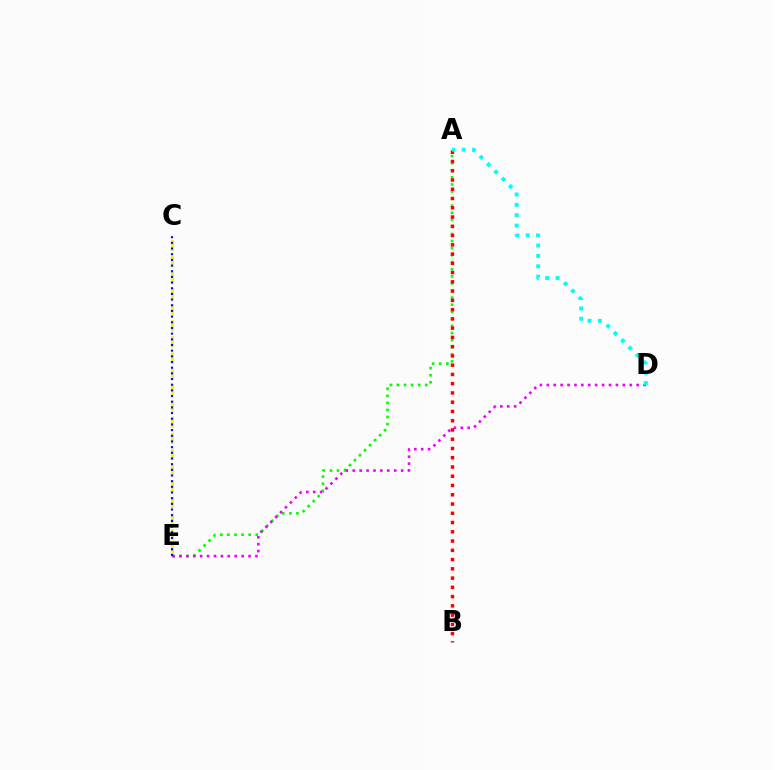{('C', 'E'): [{'color': '#fcf500', 'line_style': 'dashed', 'thickness': 2.18}, {'color': '#0010ff', 'line_style': 'dotted', 'thickness': 1.54}], ('A', 'E'): [{'color': '#08ff00', 'line_style': 'dotted', 'thickness': 1.92}], ('D', 'E'): [{'color': '#ee00ff', 'line_style': 'dotted', 'thickness': 1.88}], ('A', 'B'): [{'color': '#ff0000', 'line_style': 'dotted', 'thickness': 2.52}], ('A', 'D'): [{'color': '#00fff6', 'line_style': 'dotted', 'thickness': 2.82}]}